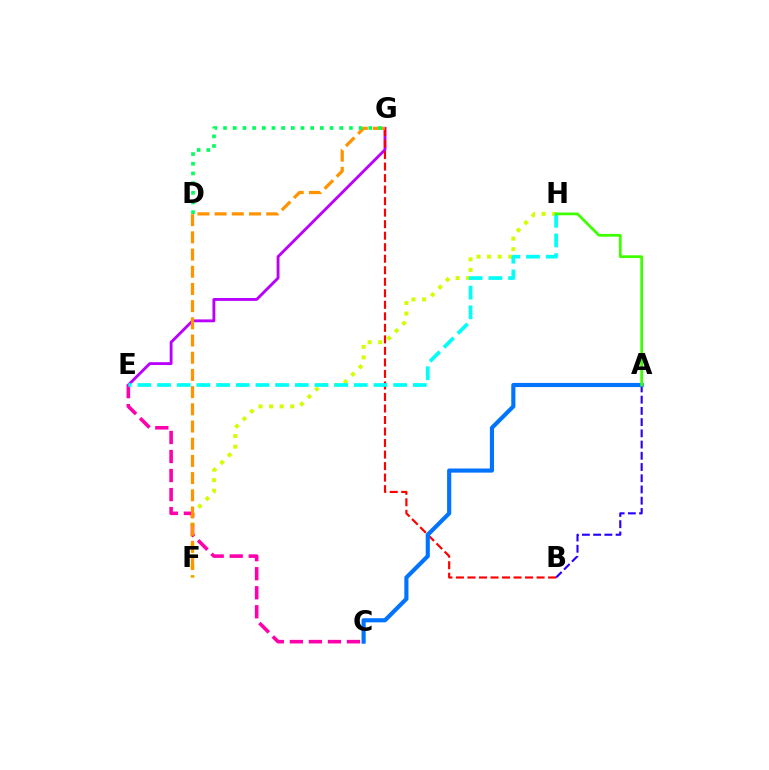{('F', 'H'): [{'color': '#d1ff00', 'line_style': 'dotted', 'thickness': 2.88}], ('E', 'G'): [{'color': '#b900ff', 'line_style': 'solid', 'thickness': 2.05}], ('C', 'E'): [{'color': '#ff00ac', 'line_style': 'dashed', 'thickness': 2.58}], ('A', 'B'): [{'color': '#2500ff', 'line_style': 'dashed', 'thickness': 1.52}], ('B', 'G'): [{'color': '#ff0000', 'line_style': 'dashed', 'thickness': 1.56}], ('F', 'G'): [{'color': '#ff9400', 'line_style': 'dashed', 'thickness': 2.34}], ('A', 'C'): [{'color': '#0074ff', 'line_style': 'solid', 'thickness': 2.97}], ('E', 'H'): [{'color': '#00fff6', 'line_style': 'dashed', 'thickness': 2.67}], ('D', 'G'): [{'color': '#00ff5c', 'line_style': 'dotted', 'thickness': 2.63}], ('A', 'H'): [{'color': '#3dff00', 'line_style': 'solid', 'thickness': 1.97}]}